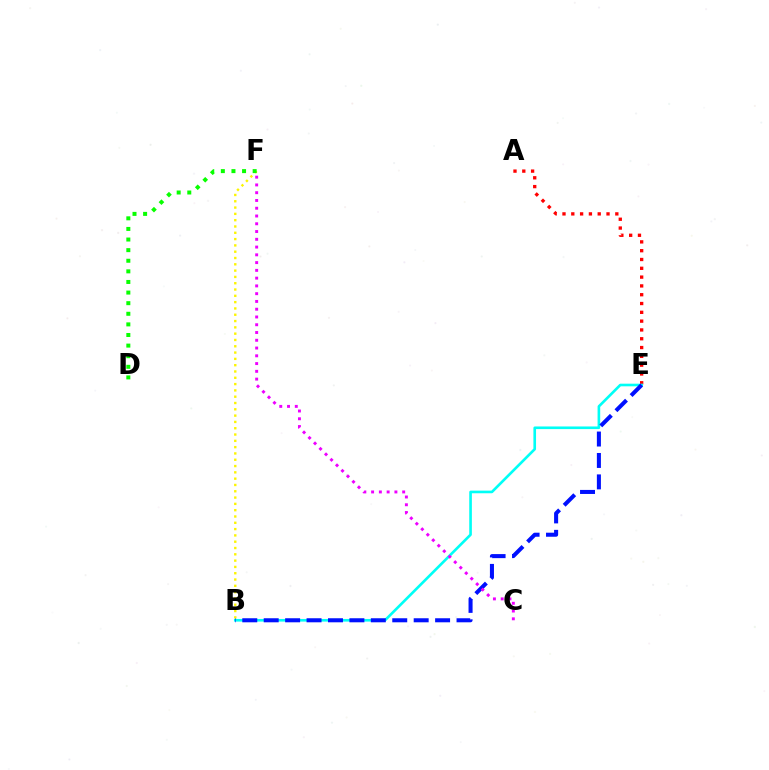{('B', 'F'): [{'color': '#fcf500', 'line_style': 'dotted', 'thickness': 1.71}], ('A', 'E'): [{'color': '#ff0000', 'line_style': 'dotted', 'thickness': 2.39}], ('B', 'E'): [{'color': '#00fff6', 'line_style': 'solid', 'thickness': 1.9}, {'color': '#0010ff', 'line_style': 'dashed', 'thickness': 2.91}], ('D', 'F'): [{'color': '#08ff00', 'line_style': 'dotted', 'thickness': 2.88}], ('C', 'F'): [{'color': '#ee00ff', 'line_style': 'dotted', 'thickness': 2.11}]}